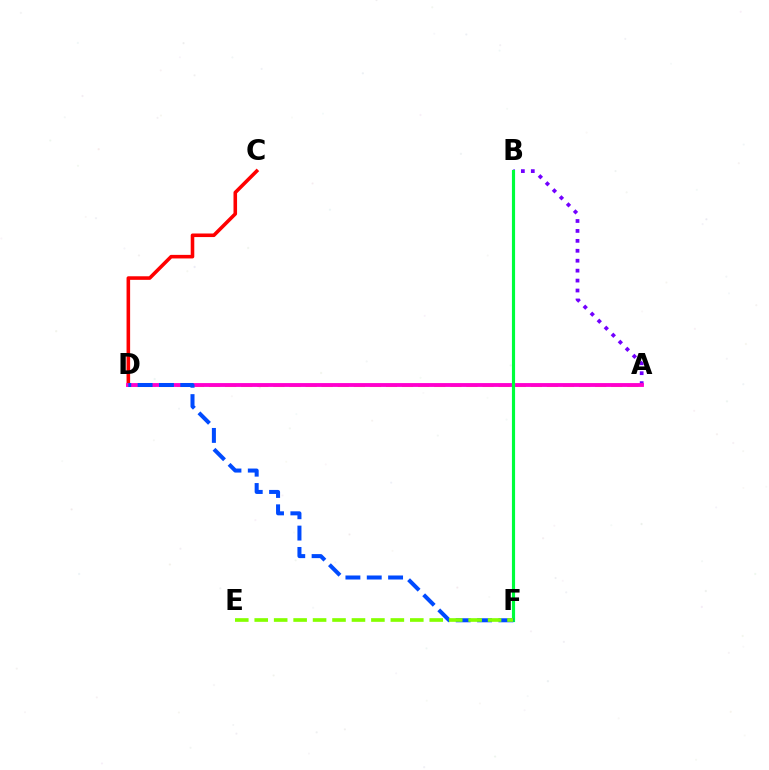{('A', 'D'): [{'color': '#ffbd00', 'line_style': 'dashed', 'thickness': 2.19}, {'color': '#ff00cf', 'line_style': 'solid', 'thickness': 2.76}], ('C', 'D'): [{'color': '#ff0000', 'line_style': 'solid', 'thickness': 2.57}], ('A', 'B'): [{'color': '#7200ff', 'line_style': 'dotted', 'thickness': 2.7}], ('B', 'F'): [{'color': '#00fff6', 'line_style': 'solid', 'thickness': 2.28}, {'color': '#00ff39', 'line_style': 'solid', 'thickness': 2.18}], ('D', 'F'): [{'color': '#004bff', 'line_style': 'dashed', 'thickness': 2.9}], ('E', 'F'): [{'color': '#84ff00', 'line_style': 'dashed', 'thickness': 2.64}]}